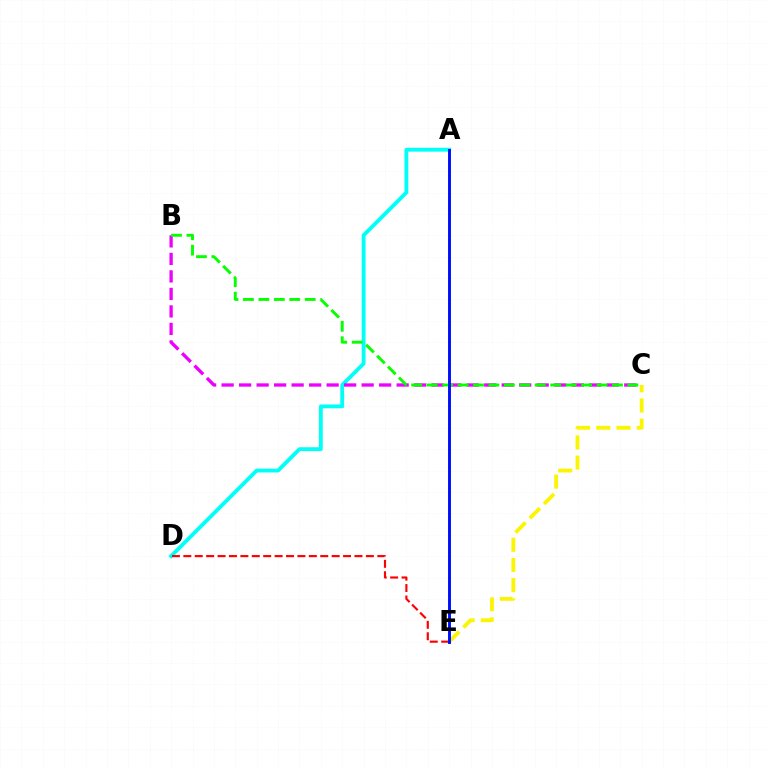{('A', 'D'): [{'color': '#00fff6', 'line_style': 'solid', 'thickness': 2.77}], ('C', 'E'): [{'color': '#fcf500', 'line_style': 'dashed', 'thickness': 2.75}], ('B', 'C'): [{'color': '#ee00ff', 'line_style': 'dashed', 'thickness': 2.38}, {'color': '#08ff00', 'line_style': 'dashed', 'thickness': 2.1}], ('D', 'E'): [{'color': '#ff0000', 'line_style': 'dashed', 'thickness': 1.55}], ('A', 'E'): [{'color': '#0010ff', 'line_style': 'solid', 'thickness': 2.11}]}